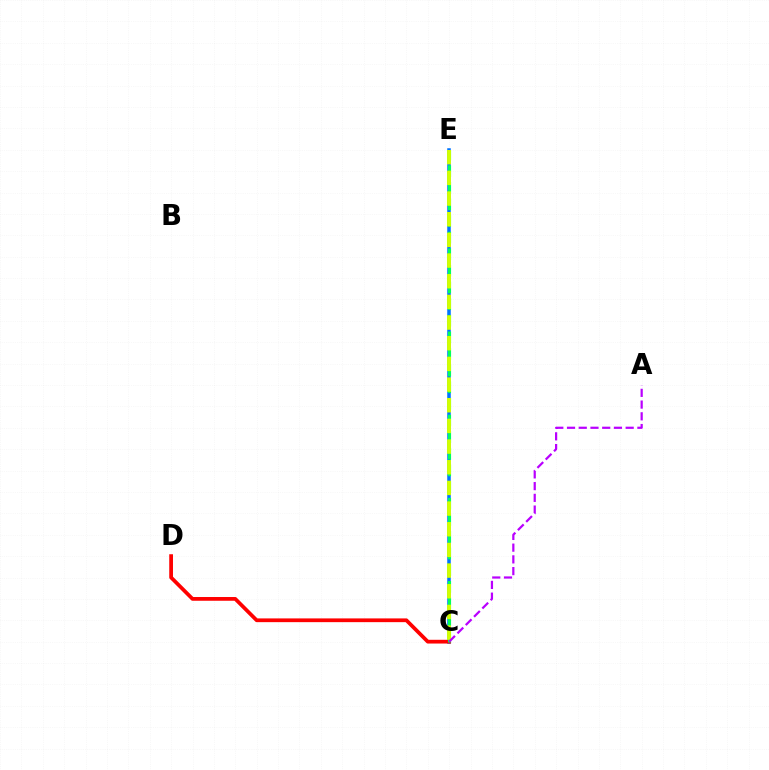{('C', 'E'): [{'color': '#0074ff', 'line_style': 'solid', 'thickness': 2.54}, {'color': '#00ff5c', 'line_style': 'dashed', 'thickness': 2.26}, {'color': '#d1ff00', 'line_style': 'dashed', 'thickness': 2.81}], ('C', 'D'): [{'color': '#ff0000', 'line_style': 'solid', 'thickness': 2.7}], ('A', 'C'): [{'color': '#b900ff', 'line_style': 'dashed', 'thickness': 1.59}]}